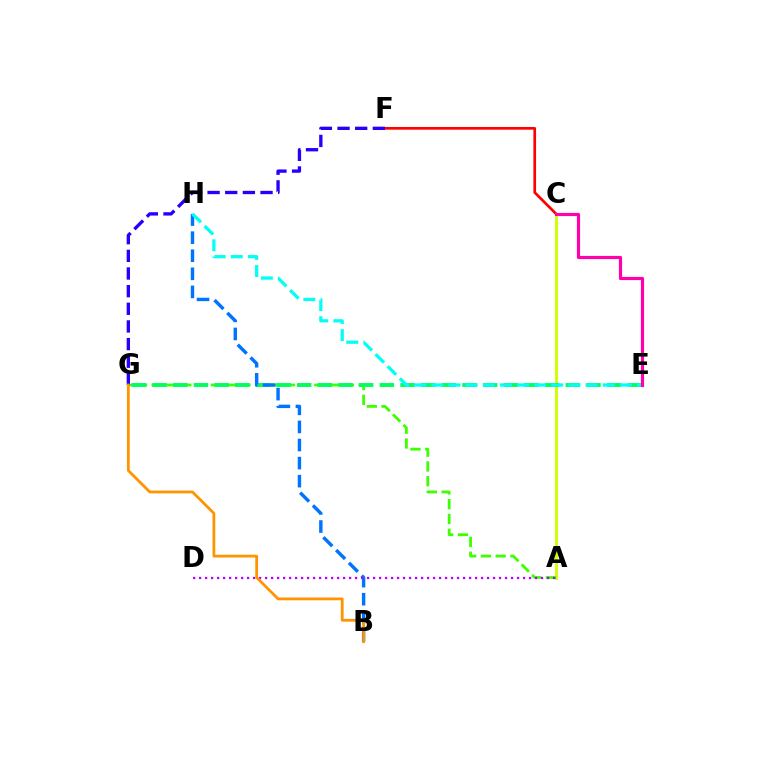{('A', 'C'): [{'color': '#d1ff00', 'line_style': 'solid', 'thickness': 2.1}], ('C', 'F'): [{'color': '#ff0000', 'line_style': 'solid', 'thickness': 1.94}], ('A', 'G'): [{'color': '#3dff00', 'line_style': 'dashed', 'thickness': 2.01}], ('E', 'G'): [{'color': '#00ff5c', 'line_style': 'dashed', 'thickness': 2.81}], ('B', 'H'): [{'color': '#0074ff', 'line_style': 'dashed', 'thickness': 2.46}], ('A', 'D'): [{'color': '#b900ff', 'line_style': 'dotted', 'thickness': 1.63}], ('F', 'G'): [{'color': '#2500ff', 'line_style': 'dashed', 'thickness': 2.4}], ('E', 'H'): [{'color': '#00fff6', 'line_style': 'dashed', 'thickness': 2.33}], ('B', 'G'): [{'color': '#ff9400', 'line_style': 'solid', 'thickness': 2.0}], ('C', 'E'): [{'color': '#ff00ac', 'line_style': 'solid', 'thickness': 2.27}]}